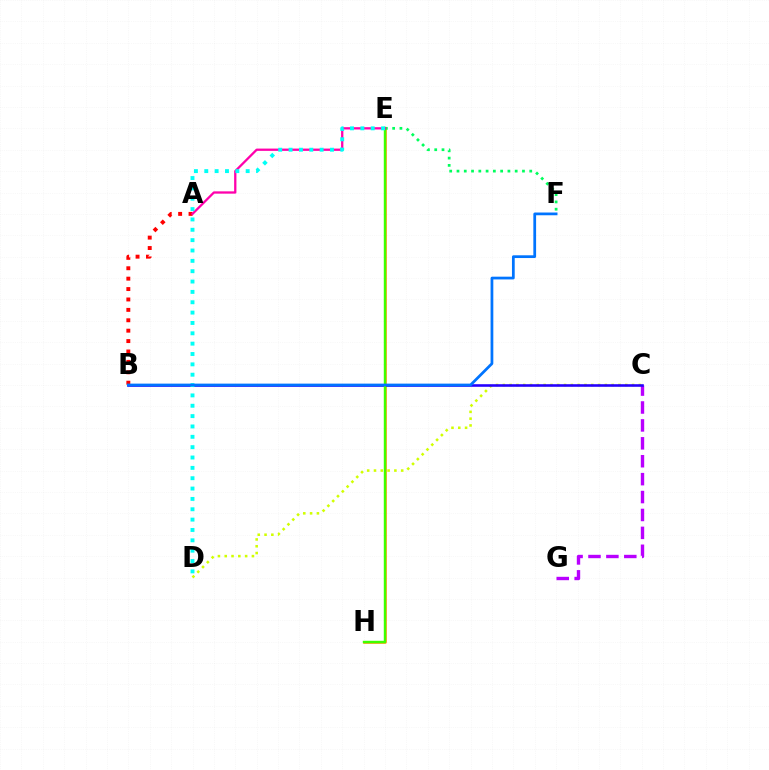{('C', 'D'): [{'color': '#d1ff00', 'line_style': 'dotted', 'thickness': 1.85}], ('A', 'B'): [{'color': '#ff0000', 'line_style': 'dotted', 'thickness': 2.83}], ('C', 'G'): [{'color': '#b900ff', 'line_style': 'dashed', 'thickness': 2.43}], ('E', 'H'): [{'color': '#ff9400', 'line_style': 'solid', 'thickness': 1.83}, {'color': '#3dff00', 'line_style': 'solid', 'thickness': 1.75}], ('E', 'F'): [{'color': '#00ff5c', 'line_style': 'dotted', 'thickness': 1.98}], ('B', 'C'): [{'color': '#2500ff', 'line_style': 'solid', 'thickness': 1.87}], ('A', 'E'): [{'color': '#ff00ac', 'line_style': 'solid', 'thickness': 1.65}], ('D', 'E'): [{'color': '#00fff6', 'line_style': 'dotted', 'thickness': 2.81}], ('B', 'F'): [{'color': '#0074ff', 'line_style': 'solid', 'thickness': 1.98}]}